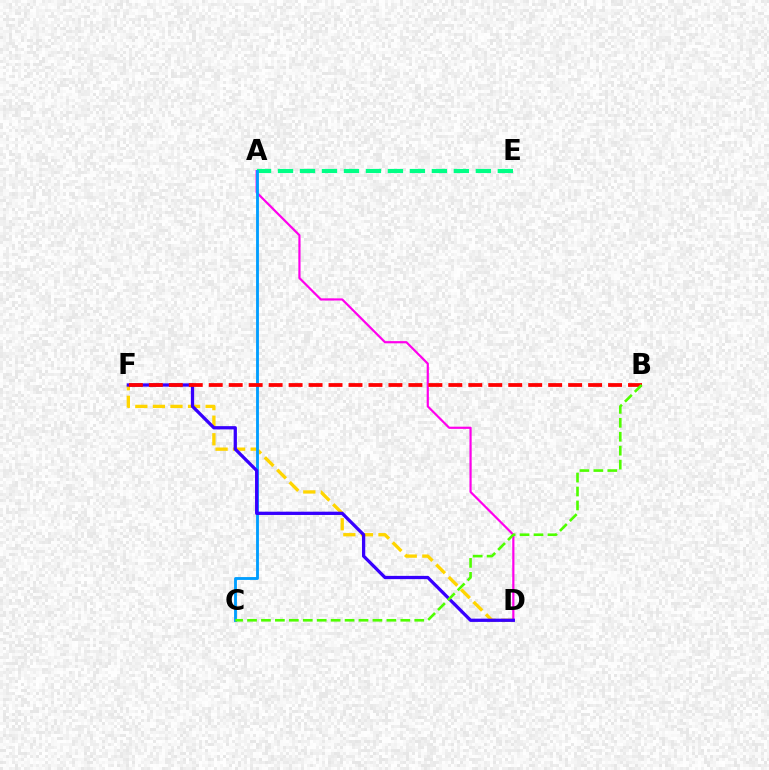{('A', 'E'): [{'color': '#00ff86', 'line_style': 'dashed', 'thickness': 2.99}], ('D', 'F'): [{'color': '#ffd500', 'line_style': 'dashed', 'thickness': 2.39}, {'color': '#3700ff', 'line_style': 'solid', 'thickness': 2.35}], ('A', 'D'): [{'color': '#ff00ed', 'line_style': 'solid', 'thickness': 1.58}], ('A', 'C'): [{'color': '#009eff', 'line_style': 'solid', 'thickness': 2.05}], ('B', 'F'): [{'color': '#ff0000', 'line_style': 'dashed', 'thickness': 2.71}], ('B', 'C'): [{'color': '#4fff00', 'line_style': 'dashed', 'thickness': 1.89}]}